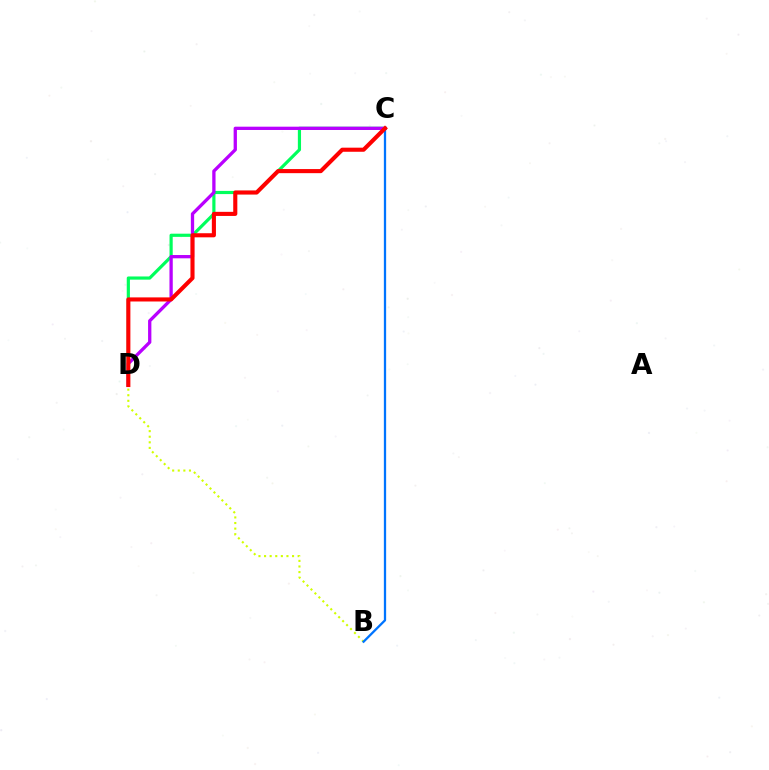{('B', 'D'): [{'color': '#d1ff00', 'line_style': 'dotted', 'thickness': 1.52}], ('C', 'D'): [{'color': '#00ff5c', 'line_style': 'solid', 'thickness': 2.29}, {'color': '#b900ff', 'line_style': 'solid', 'thickness': 2.37}, {'color': '#ff0000', 'line_style': 'solid', 'thickness': 2.95}], ('B', 'C'): [{'color': '#0074ff', 'line_style': 'solid', 'thickness': 1.64}]}